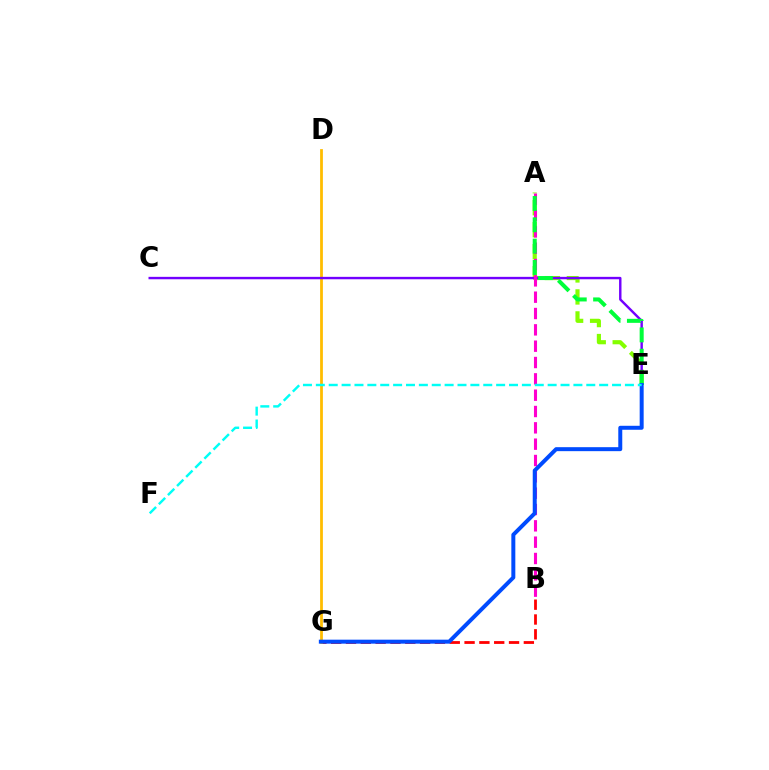{('A', 'E'): [{'color': '#84ff00', 'line_style': 'dashed', 'thickness': 2.99}, {'color': '#00ff39', 'line_style': 'dashed', 'thickness': 2.9}], ('B', 'G'): [{'color': '#ff0000', 'line_style': 'dashed', 'thickness': 2.01}], ('D', 'G'): [{'color': '#ffbd00', 'line_style': 'solid', 'thickness': 2.0}], ('C', 'E'): [{'color': '#7200ff', 'line_style': 'solid', 'thickness': 1.74}], ('A', 'B'): [{'color': '#ff00cf', 'line_style': 'dashed', 'thickness': 2.22}], ('E', 'G'): [{'color': '#004bff', 'line_style': 'solid', 'thickness': 2.86}], ('E', 'F'): [{'color': '#00fff6', 'line_style': 'dashed', 'thickness': 1.75}]}